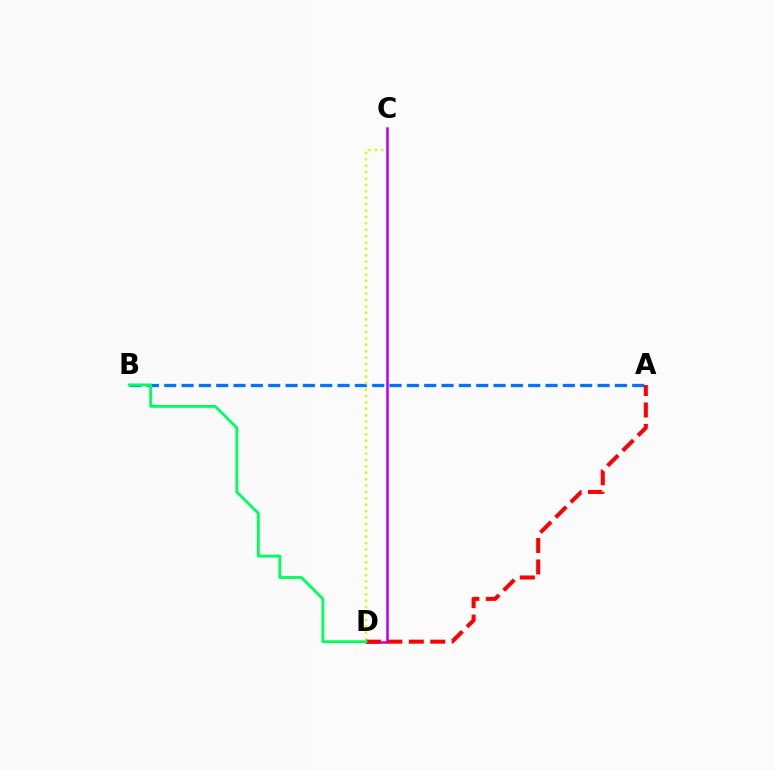{('A', 'B'): [{'color': '#0074ff', 'line_style': 'dashed', 'thickness': 2.35}], ('C', 'D'): [{'color': '#d1ff00', 'line_style': 'dotted', 'thickness': 1.74}, {'color': '#b900ff', 'line_style': 'solid', 'thickness': 1.82}], ('A', 'D'): [{'color': '#ff0000', 'line_style': 'dashed', 'thickness': 2.91}], ('B', 'D'): [{'color': '#00ff5c', 'line_style': 'solid', 'thickness': 2.05}]}